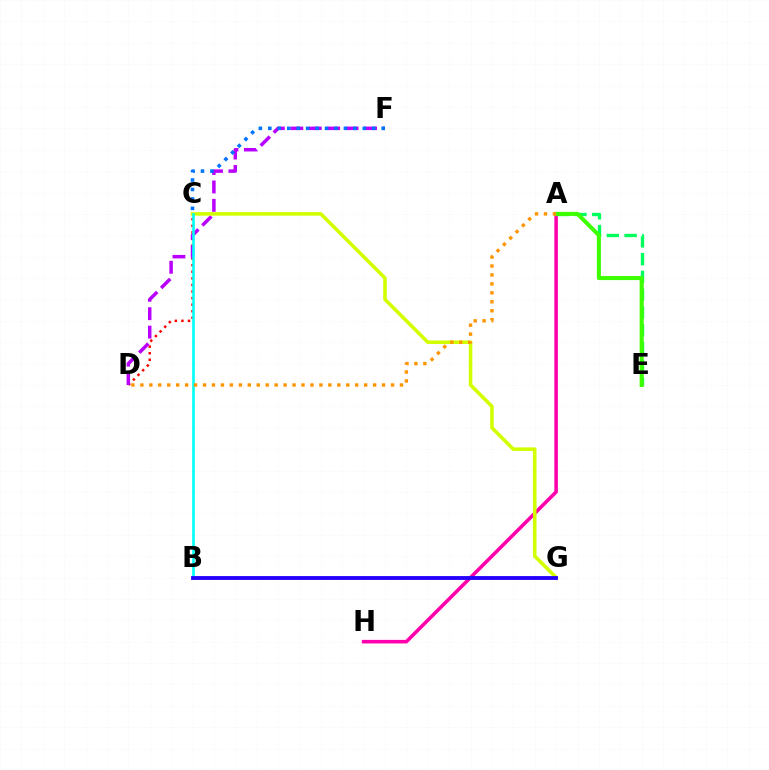{('C', 'D'): [{'color': '#ff0000', 'line_style': 'dotted', 'thickness': 1.78}], ('D', 'F'): [{'color': '#b900ff', 'line_style': 'dashed', 'thickness': 2.5}], ('A', 'H'): [{'color': '#ff00ac', 'line_style': 'solid', 'thickness': 2.57}], ('C', 'G'): [{'color': '#d1ff00', 'line_style': 'solid', 'thickness': 2.56}], ('A', 'E'): [{'color': '#00ff5c', 'line_style': 'dashed', 'thickness': 2.42}, {'color': '#3dff00', 'line_style': 'solid', 'thickness': 2.91}], ('C', 'F'): [{'color': '#0074ff', 'line_style': 'dotted', 'thickness': 2.57}], ('B', 'C'): [{'color': '#00fff6', 'line_style': 'solid', 'thickness': 1.9}], ('A', 'D'): [{'color': '#ff9400', 'line_style': 'dotted', 'thickness': 2.43}], ('B', 'G'): [{'color': '#2500ff', 'line_style': 'solid', 'thickness': 2.77}]}